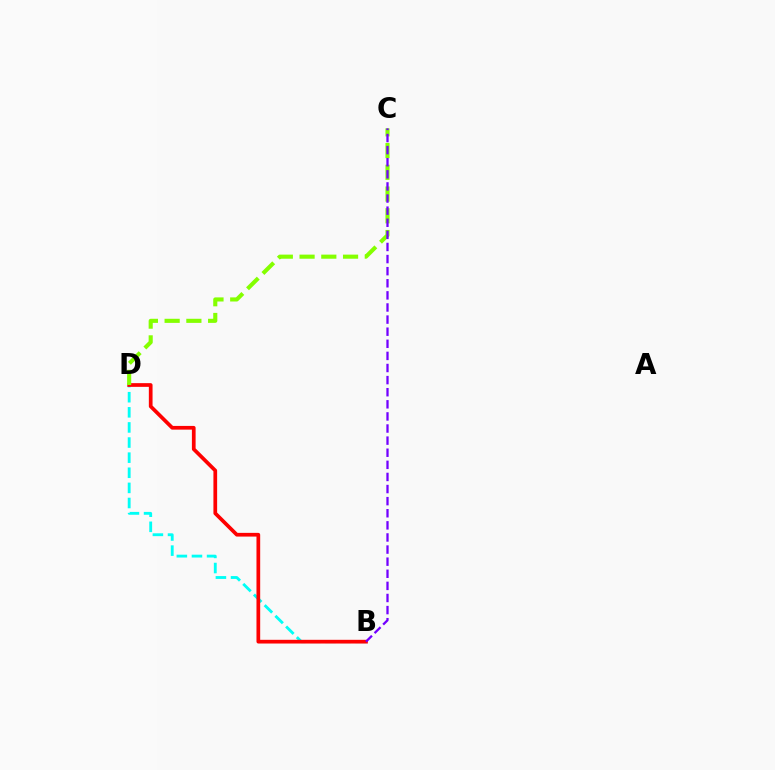{('B', 'D'): [{'color': '#00fff6', 'line_style': 'dashed', 'thickness': 2.05}, {'color': '#ff0000', 'line_style': 'solid', 'thickness': 2.67}], ('C', 'D'): [{'color': '#84ff00', 'line_style': 'dashed', 'thickness': 2.95}], ('B', 'C'): [{'color': '#7200ff', 'line_style': 'dashed', 'thickness': 1.64}]}